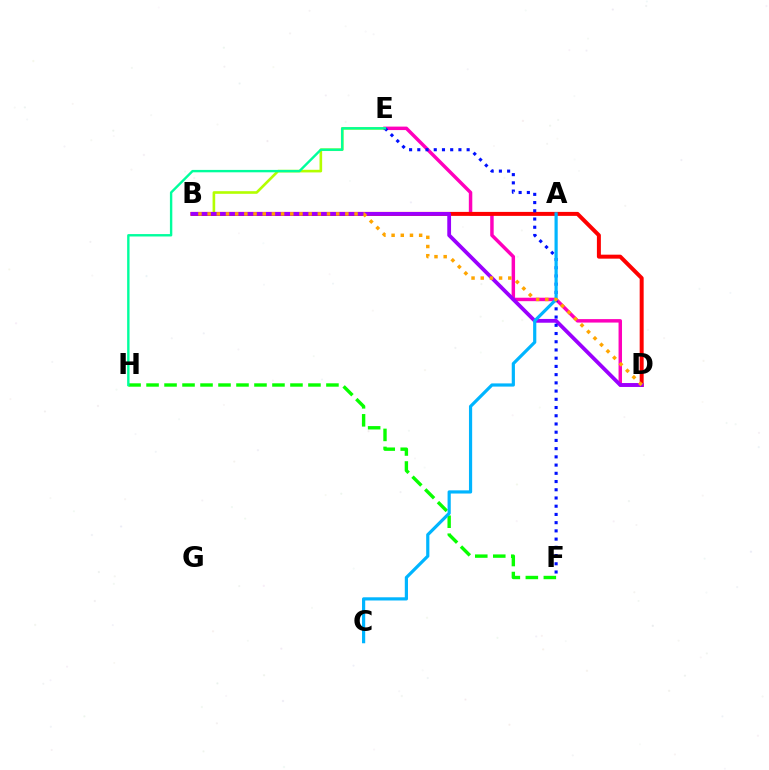{('B', 'E'): [{'color': '#b3ff00', 'line_style': 'solid', 'thickness': 1.89}], ('D', 'E'): [{'color': '#ff00bd', 'line_style': 'solid', 'thickness': 2.49}], ('B', 'D'): [{'color': '#ff0000', 'line_style': 'solid', 'thickness': 2.87}, {'color': '#9b00ff', 'line_style': 'solid', 'thickness': 2.72}, {'color': '#ffa500', 'line_style': 'dotted', 'thickness': 2.49}], ('E', 'F'): [{'color': '#0010ff', 'line_style': 'dotted', 'thickness': 2.23}], ('F', 'H'): [{'color': '#08ff00', 'line_style': 'dashed', 'thickness': 2.44}], ('A', 'C'): [{'color': '#00b5ff', 'line_style': 'solid', 'thickness': 2.3}], ('E', 'H'): [{'color': '#00ff9d', 'line_style': 'solid', 'thickness': 1.73}]}